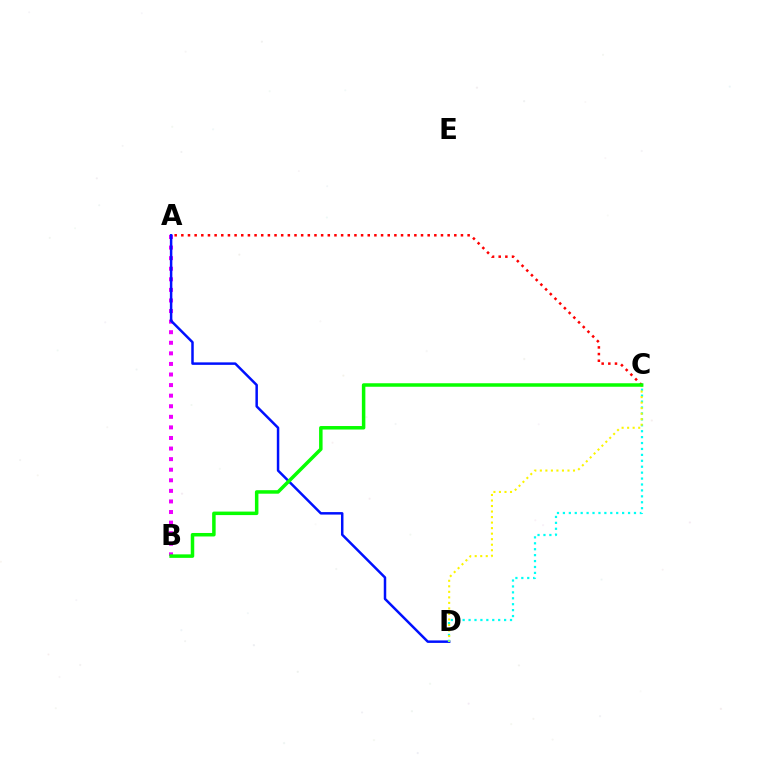{('A', 'B'): [{'color': '#ee00ff', 'line_style': 'dotted', 'thickness': 2.87}], ('A', 'D'): [{'color': '#0010ff', 'line_style': 'solid', 'thickness': 1.79}], ('C', 'D'): [{'color': '#00fff6', 'line_style': 'dotted', 'thickness': 1.61}, {'color': '#fcf500', 'line_style': 'dotted', 'thickness': 1.5}], ('A', 'C'): [{'color': '#ff0000', 'line_style': 'dotted', 'thickness': 1.81}], ('B', 'C'): [{'color': '#08ff00', 'line_style': 'solid', 'thickness': 2.52}]}